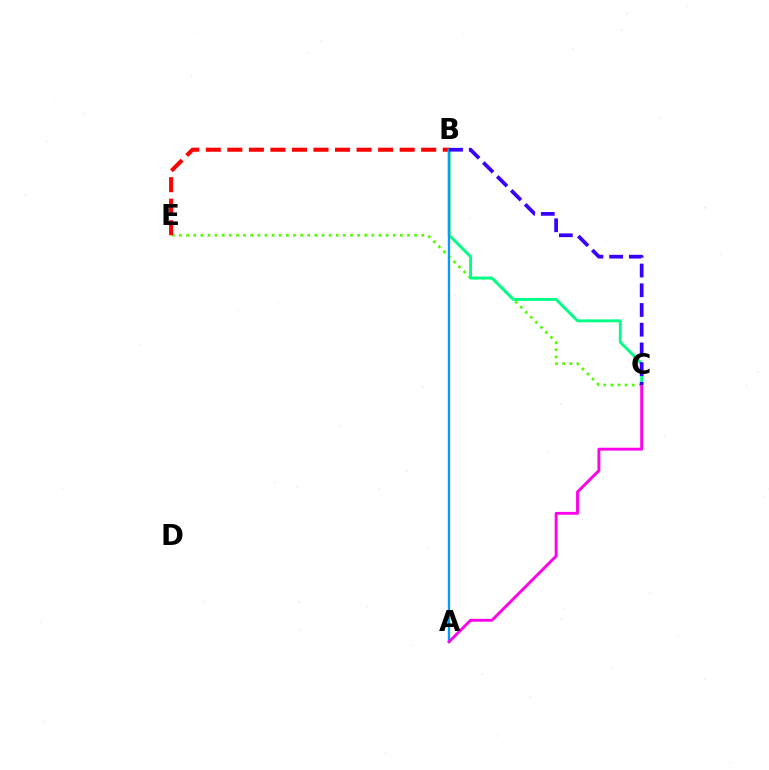{('C', 'E'): [{'color': '#4fff00', 'line_style': 'dotted', 'thickness': 1.94}], ('B', 'C'): [{'color': '#00ff86', 'line_style': 'solid', 'thickness': 2.09}, {'color': '#3700ff', 'line_style': 'dashed', 'thickness': 2.68}], ('B', 'E'): [{'color': '#ff0000', 'line_style': 'dashed', 'thickness': 2.93}], ('A', 'B'): [{'color': '#ffd500', 'line_style': 'solid', 'thickness': 1.75}, {'color': '#009eff', 'line_style': 'solid', 'thickness': 1.6}], ('A', 'C'): [{'color': '#ff00ed', 'line_style': 'solid', 'thickness': 2.08}]}